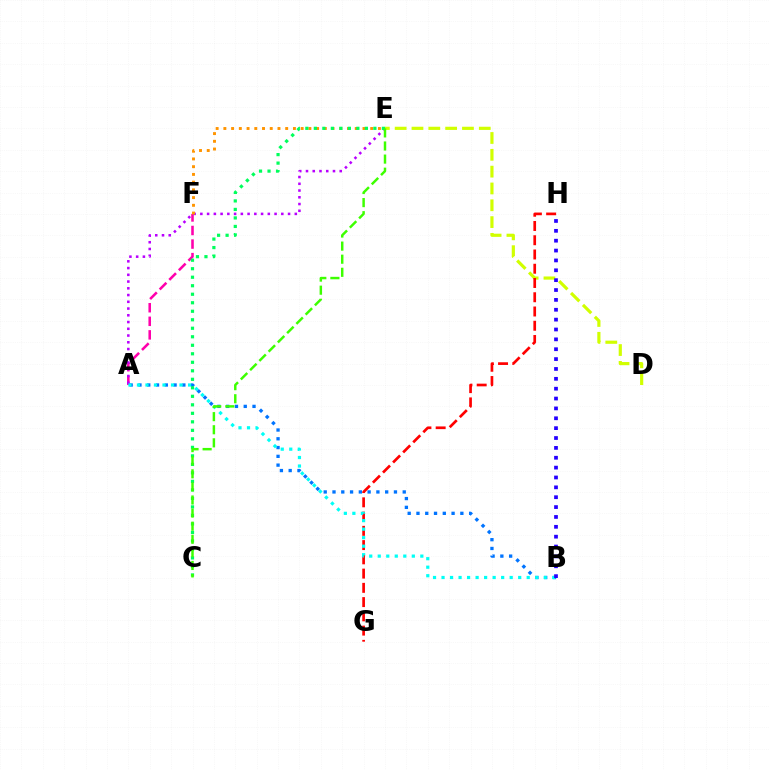{('A', 'F'): [{'color': '#ff00ac', 'line_style': 'dashed', 'thickness': 1.84}], ('A', 'E'): [{'color': '#b900ff', 'line_style': 'dotted', 'thickness': 1.83}], ('A', 'B'): [{'color': '#0074ff', 'line_style': 'dotted', 'thickness': 2.39}, {'color': '#00fff6', 'line_style': 'dotted', 'thickness': 2.31}], ('E', 'F'): [{'color': '#ff9400', 'line_style': 'dotted', 'thickness': 2.1}], ('D', 'E'): [{'color': '#d1ff00', 'line_style': 'dashed', 'thickness': 2.29}], ('G', 'H'): [{'color': '#ff0000', 'line_style': 'dashed', 'thickness': 1.94}], ('C', 'E'): [{'color': '#00ff5c', 'line_style': 'dotted', 'thickness': 2.31}, {'color': '#3dff00', 'line_style': 'dashed', 'thickness': 1.78}], ('B', 'H'): [{'color': '#2500ff', 'line_style': 'dotted', 'thickness': 2.68}]}